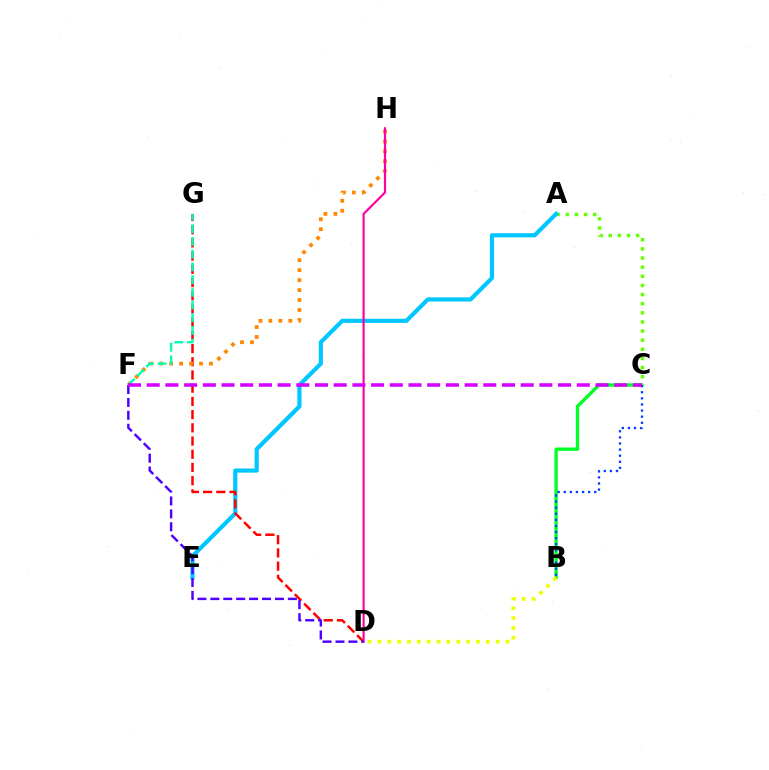{('B', 'C'): [{'color': '#00ff27', 'line_style': 'solid', 'thickness': 2.4}, {'color': '#003fff', 'line_style': 'dotted', 'thickness': 1.66}], ('A', 'C'): [{'color': '#66ff00', 'line_style': 'dotted', 'thickness': 2.48}], ('A', 'E'): [{'color': '#00c7ff', 'line_style': 'solid', 'thickness': 3.0}], ('D', 'G'): [{'color': '#ff0000', 'line_style': 'dashed', 'thickness': 1.79}], ('F', 'H'): [{'color': '#ff8800', 'line_style': 'dotted', 'thickness': 2.71}], ('D', 'H'): [{'color': '#ff00a0', 'line_style': 'solid', 'thickness': 1.56}], ('D', 'F'): [{'color': '#4f00ff', 'line_style': 'dashed', 'thickness': 1.75}], ('F', 'G'): [{'color': '#00ffaf', 'line_style': 'dashed', 'thickness': 1.73}], ('B', 'D'): [{'color': '#eeff00', 'line_style': 'dotted', 'thickness': 2.68}], ('C', 'F'): [{'color': '#d600ff', 'line_style': 'dashed', 'thickness': 2.54}]}